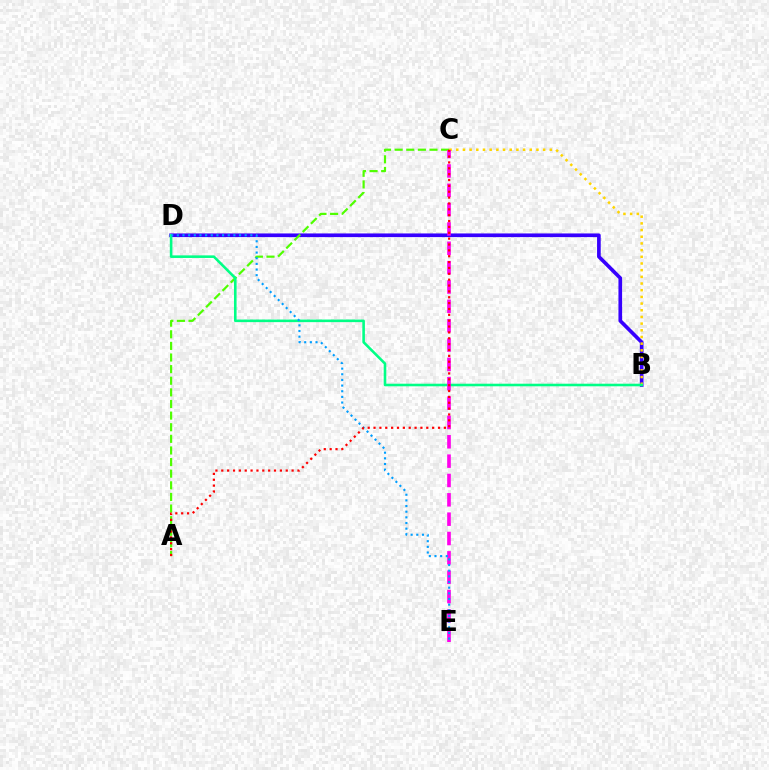{('B', 'D'): [{'color': '#3700ff', 'line_style': 'solid', 'thickness': 2.64}, {'color': '#00ff86', 'line_style': 'solid', 'thickness': 1.86}], ('B', 'C'): [{'color': '#ffd500', 'line_style': 'dotted', 'thickness': 1.82}], ('A', 'C'): [{'color': '#4fff00', 'line_style': 'dashed', 'thickness': 1.58}, {'color': '#ff0000', 'line_style': 'dotted', 'thickness': 1.59}], ('C', 'E'): [{'color': '#ff00ed', 'line_style': 'dashed', 'thickness': 2.63}], ('D', 'E'): [{'color': '#009eff', 'line_style': 'dotted', 'thickness': 1.54}]}